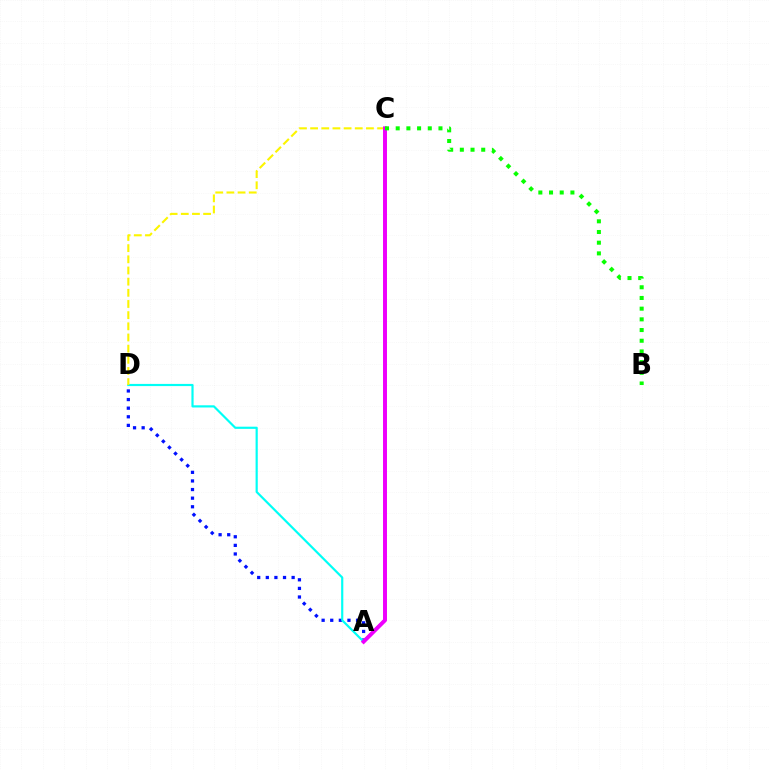{('A', 'D'): [{'color': '#0010ff', 'line_style': 'dotted', 'thickness': 2.34}, {'color': '#00fff6', 'line_style': 'solid', 'thickness': 1.57}], ('A', 'C'): [{'color': '#ff0000', 'line_style': 'solid', 'thickness': 2.02}, {'color': '#ee00ff', 'line_style': 'solid', 'thickness': 2.82}], ('C', 'D'): [{'color': '#fcf500', 'line_style': 'dashed', 'thickness': 1.52}], ('B', 'C'): [{'color': '#08ff00', 'line_style': 'dotted', 'thickness': 2.9}]}